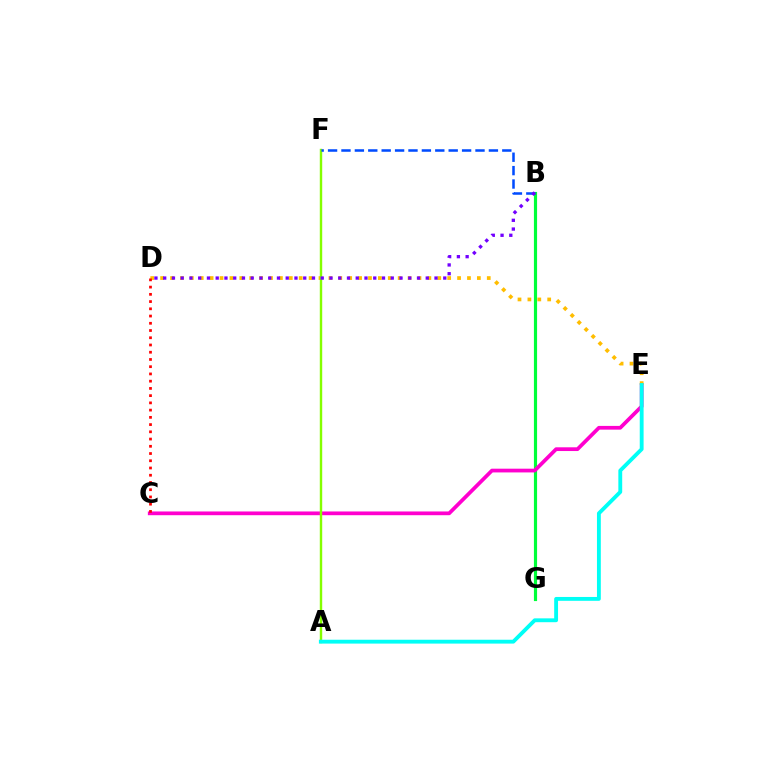{('B', 'G'): [{'color': '#00ff39', 'line_style': 'solid', 'thickness': 2.28}], ('C', 'E'): [{'color': '#ff00cf', 'line_style': 'solid', 'thickness': 2.69}], ('D', 'E'): [{'color': '#ffbd00', 'line_style': 'dotted', 'thickness': 2.69}], ('A', 'F'): [{'color': '#84ff00', 'line_style': 'solid', 'thickness': 1.74}], ('A', 'E'): [{'color': '#00fff6', 'line_style': 'solid', 'thickness': 2.78}], ('B', 'F'): [{'color': '#004bff', 'line_style': 'dashed', 'thickness': 1.82}], ('C', 'D'): [{'color': '#ff0000', 'line_style': 'dotted', 'thickness': 1.97}], ('B', 'D'): [{'color': '#7200ff', 'line_style': 'dotted', 'thickness': 2.38}]}